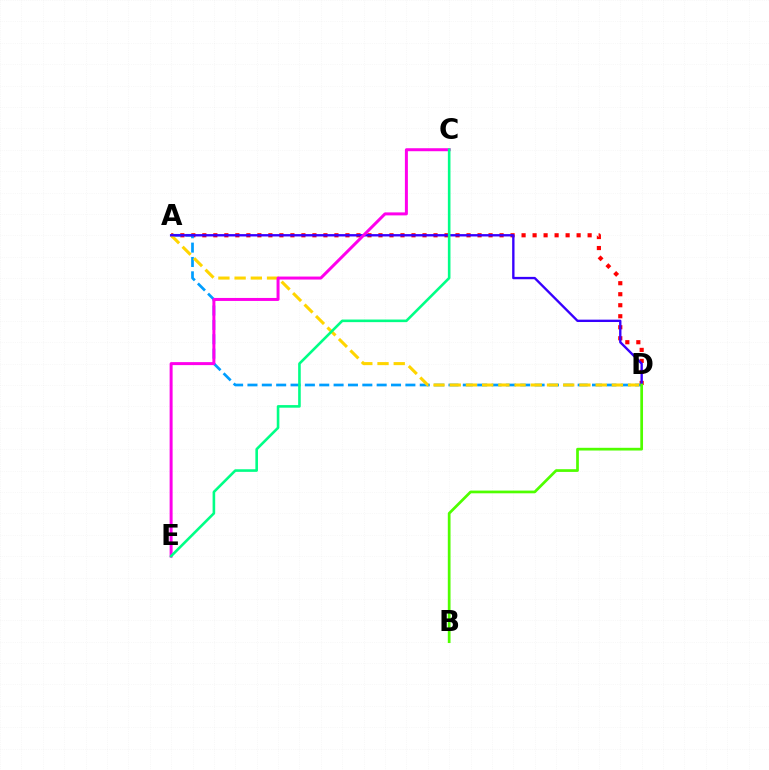{('A', 'D'): [{'color': '#ff0000', 'line_style': 'dotted', 'thickness': 2.99}, {'color': '#009eff', 'line_style': 'dashed', 'thickness': 1.95}, {'color': '#ffd500', 'line_style': 'dashed', 'thickness': 2.2}, {'color': '#3700ff', 'line_style': 'solid', 'thickness': 1.7}], ('C', 'E'): [{'color': '#ff00ed', 'line_style': 'solid', 'thickness': 2.15}, {'color': '#00ff86', 'line_style': 'solid', 'thickness': 1.87}], ('B', 'D'): [{'color': '#4fff00', 'line_style': 'solid', 'thickness': 1.96}]}